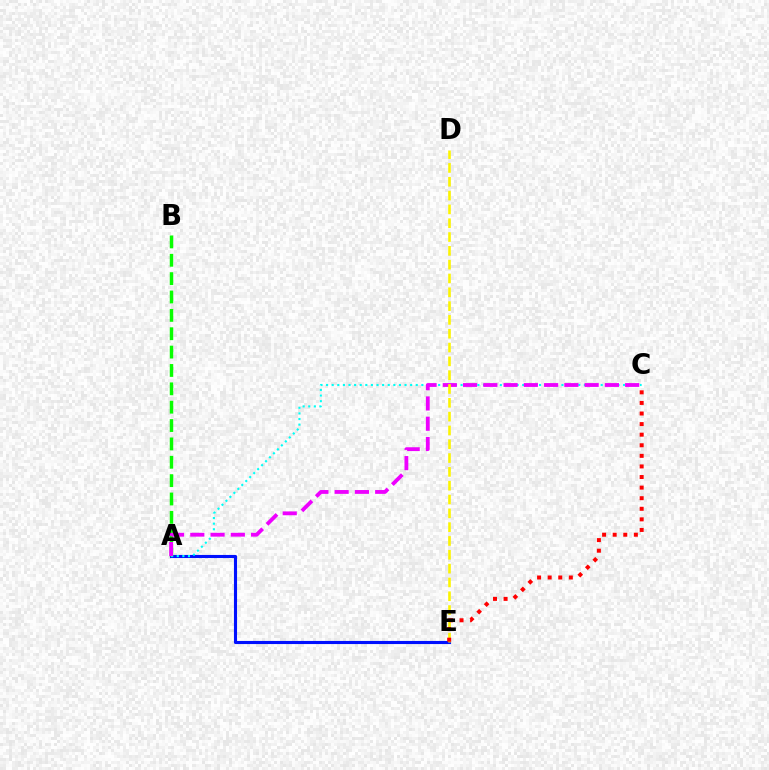{('A', 'E'): [{'color': '#0010ff', 'line_style': 'solid', 'thickness': 2.24}], ('A', 'B'): [{'color': '#08ff00', 'line_style': 'dashed', 'thickness': 2.49}], ('A', 'C'): [{'color': '#00fff6', 'line_style': 'dotted', 'thickness': 1.52}, {'color': '#ee00ff', 'line_style': 'dashed', 'thickness': 2.75}], ('D', 'E'): [{'color': '#fcf500', 'line_style': 'dashed', 'thickness': 1.88}], ('C', 'E'): [{'color': '#ff0000', 'line_style': 'dotted', 'thickness': 2.88}]}